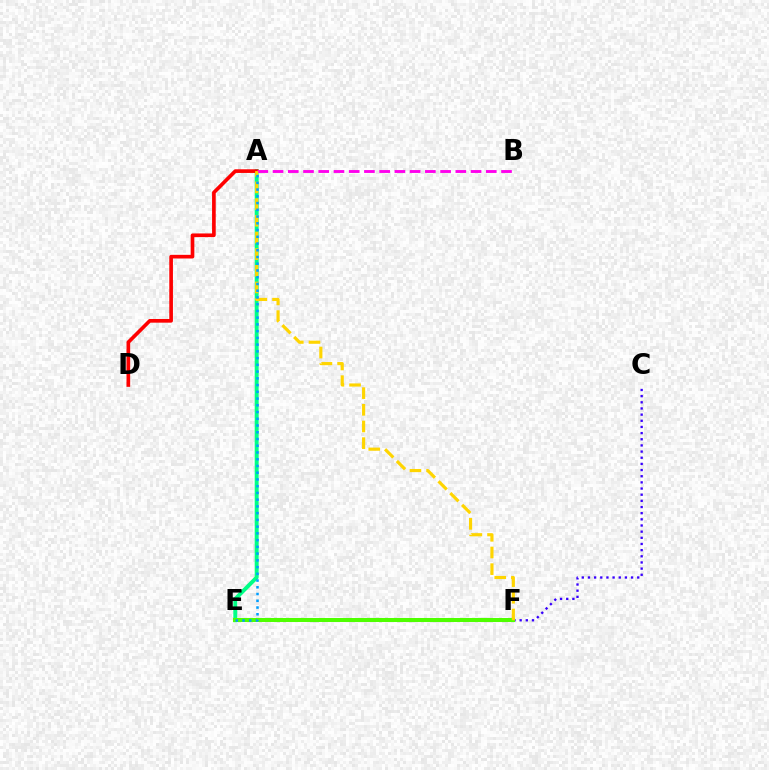{('A', 'E'): [{'color': '#00ff86', 'line_style': 'solid', 'thickness': 2.83}, {'color': '#009eff', 'line_style': 'dotted', 'thickness': 1.83}], ('A', 'D'): [{'color': '#ff0000', 'line_style': 'solid', 'thickness': 2.64}], ('C', 'F'): [{'color': '#3700ff', 'line_style': 'dotted', 'thickness': 1.67}], ('E', 'F'): [{'color': '#4fff00', 'line_style': 'solid', 'thickness': 2.9}], ('A', 'B'): [{'color': '#ff00ed', 'line_style': 'dashed', 'thickness': 2.07}], ('A', 'F'): [{'color': '#ffd500', 'line_style': 'dashed', 'thickness': 2.27}]}